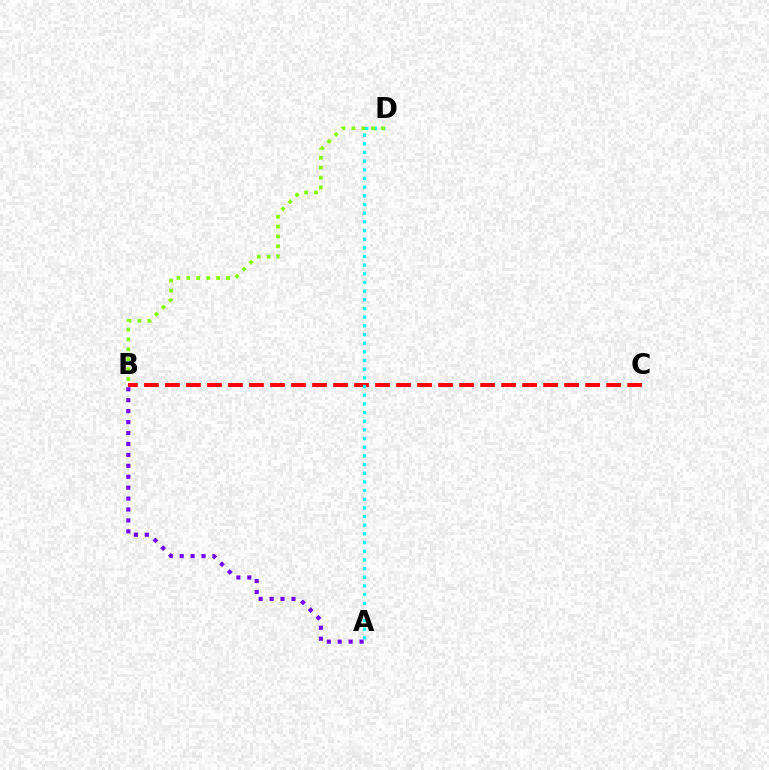{('B', 'C'): [{'color': '#ff0000', 'line_style': 'dashed', 'thickness': 2.85}], ('A', 'D'): [{'color': '#00fff6', 'line_style': 'dotted', 'thickness': 2.36}], ('A', 'B'): [{'color': '#7200ff', 'line_style': 'dotted', 'thickness': 2.97}], ('B', 'D'): [{'color': '#84ff00', 'line_style': 'dotted', 'thickness': 2.69}]}